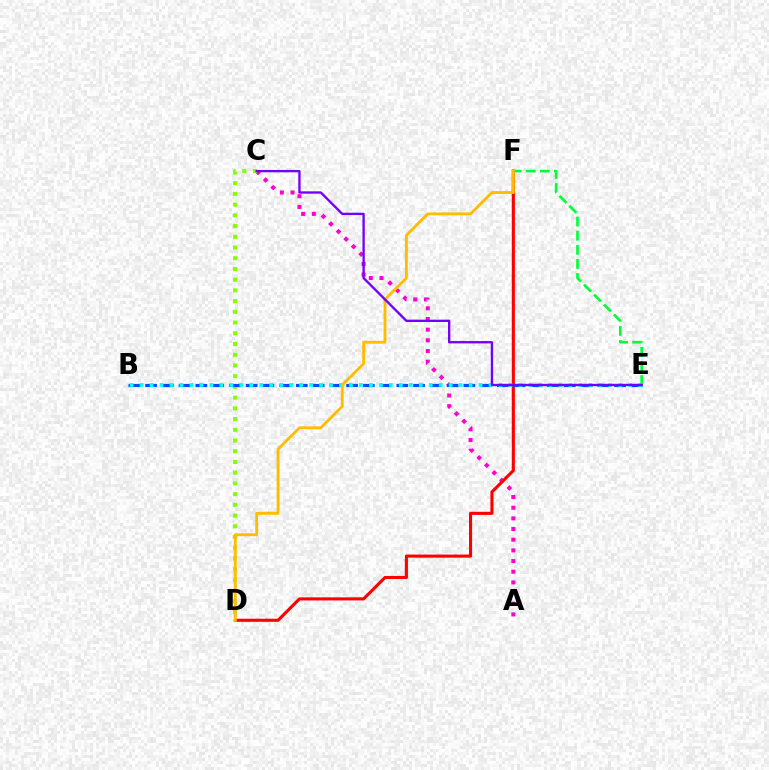{('A', 'C'): [{'color': '#ff00cf', 'line_style': 'dotted', 'thickness': 2.9}], ('C', 'D'): [{'color': '#84ff00', 'line_style': 'dotted', 'thickness': 2.91}], ('D', 'F'): [{'color': '#ff0000', 'line_style': 'solid', 'thickness': 2.22}, {'color': '#ffbd00', 'line_style': 'solid', 'thickness': 2.05}], ('B', 'E'): [{'color': '#004bff', 'line_style': 'dashed', 'thickness': 2.28}, {'color': '#00fff6', 'line_style': 'dotted', 'thickness': 2.71}], ('E', 'F'): [{'color': '#00ff39', 'line_style': 'dashed', 'thickness': 1.92}], ('C', 'E'): [{'color': '#7200ff', 'line_style': 'solid', 'thickness': 1.68}]}